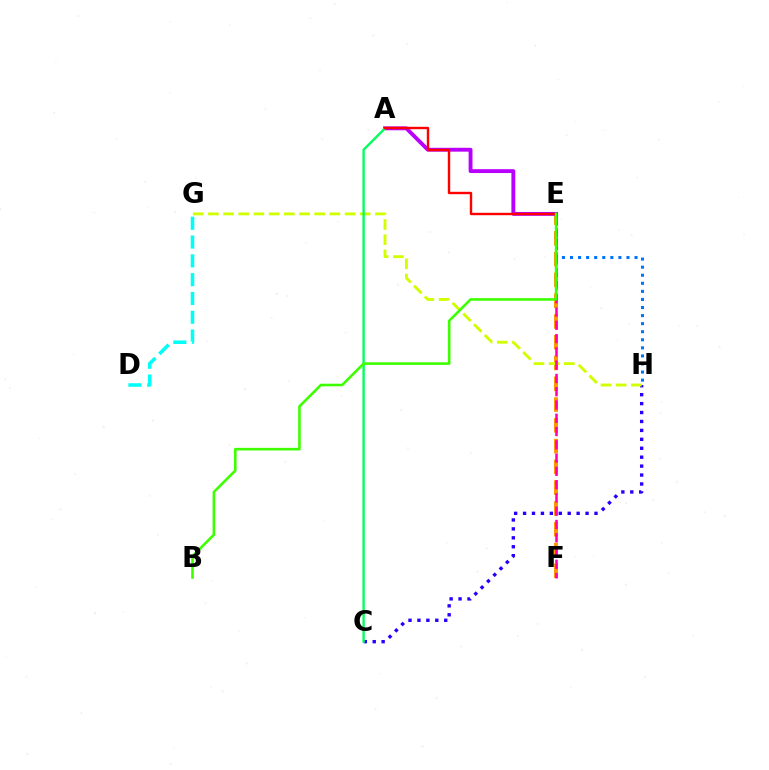{('E', 'F'): [{'color': '#ff9400', 'line_style': 'dashed', 'thickness': 2.82}, {'color': '#ff00ac', 'line_style': 'dashed', 'thickness': 1.8}], ('A', 'E'): [{'color': '#b900ff', 'line_style': 'solid', 'thickness': 2.79}, {'color': '#ff0000', 'line_style': 'solid', 'thickness': 1.73}], ('C', 'H'): [{'color': '#2500ff', 'line_style': 'dotted', 'thickness': 2.43}], ('G', 'H'): [{'color': '#d1ff00', 'line_style': 'dashed', 'thickness': 2.06}], ('E', 'H'): [{'color': '#0074ff', 'line_style': 'dotted', 'thickness': 2.19}], ('A', 'C'): [{'color': '#00ff5c', 'line_style': 'solid', 'thickness': 1.69}], ('D', 'G'): [{'color': '#00fff6', 'line_style': 'dashed', 'thickness': 2.55}], ('B', 'E'): [{'color': '#3dff00', 'line_style': 'solid', 'thickness': 1.87}]}